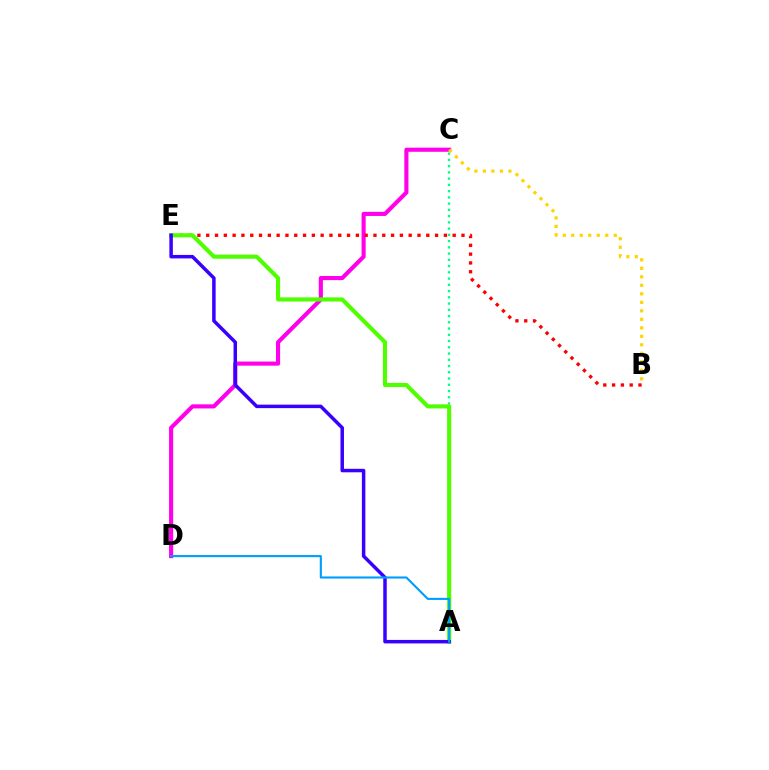{('C', 'D'): [{'color': '#ff00ed', 'line_style': 'solid', 'thickness': 2.96}], ('B', 'E'): [{'color': '#ff0000', 'line_style': 'dotted', 'thickness': 2.39}], ('A', 'C'): [{'color': '#00ff86', 'line_style': 'dotted', 'thickness': 1.7}], ('B', 'C'): [{'color': '#ffd500', 'line_style': 'dotted', 'thickness': 2.31}], ('A', 'E'): [{'color': '#4fff00', 'line_style': 'solid', 'thickness': 2.97}, {'color': '#3700ff', 'line_style': 'solid', 'thickness': 2.51}], ('A', 'D'): [{'color': '#009eff', 'line_style': 'solid', 'thickness': 1.53}]}